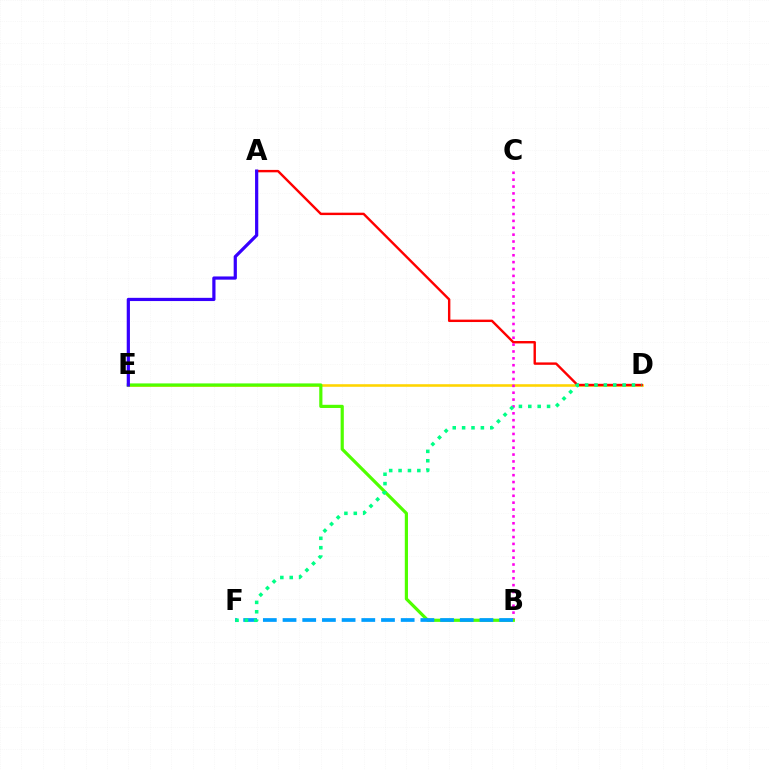{('D', 'E'): [{'color': '#ffd500', 'line_style': 'solid', 'thickness': 1.86}], ('A', 'D'): [{'color': '#ff0000', 'line_style': 'solid', 'thickness': 1.73}], ('B', 'C'): [{'color': '#ff00ed', 'line_style': 'dotted', 'thickness': 1.87}], ('B', 'E'): [{'color': '#4fff00', 'line_style': 'solid', 'thickness': 2.29}], ('B', 'F'): [{'color': '#009eff', 'line_style': 'dashed', 'thickness': 2.67}], ('D', 'F'): [{'color': '#00ff86', 'line_style': 'dotted', 'thickness': 2.55}], ('A', 'E'): [{'color': '#3700ff', 'line_style': 'solid', 'thickness': 2.31}]}